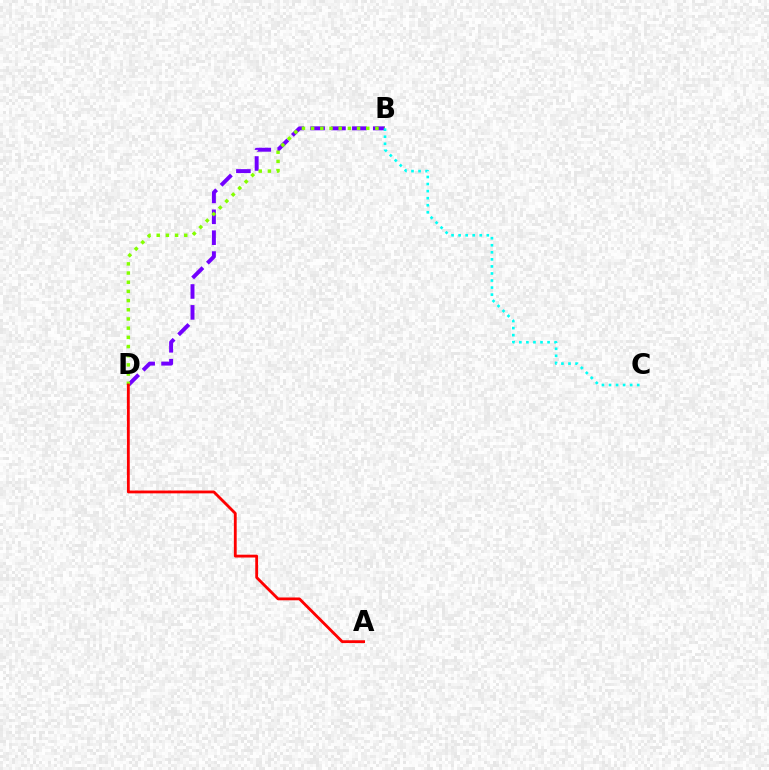{('B', 'D'): [{'color': '#7200ff', 'line_style': 'dashed', 'thickness': 2.84}, {'color': '#84ff00', 'line_style': 'dotted', 'thickness': 2.5}], ('B', 'C'): [{'color': '#00fff6', 'line_style': 'dotted', 'thickness': 1.92}], ('A', 'D'): [{'color': '#ff0000', 'line_style': 'solid', 'thickness': 2.03}]}